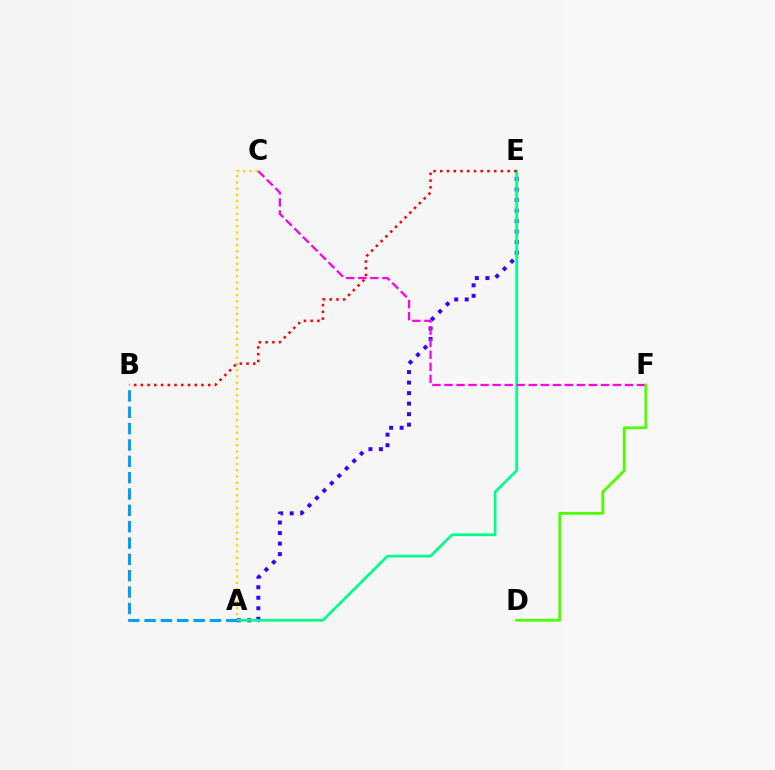{('A', 'E'): [{'color': '#3700ff', 'line_style': 'dotted', 'thickness': 2.86}, {'color': '#00ff86', 'line_style': 'solid', 'thickness': 1.95}], ('B', 'E'): [{'color': '#ff0000', 'line_style': 'dotted', 'thickness': 1.83}], ('A', 'C'): [{'color': '#ffd500', 'line_style': 'dotted', 'thickness': 1.7}], ('C', 'F'): [{'color': '#ff00ed', 'line_style': 'dashed', 'thickness': 1.64}], ('A', 'B'): [{'color': '#009eff', 'line_style': 'dashed', 'thickness': 2.22}], ('D', 'F'): [{'color': '#4fff00', 'line_style': 'solid', 'thickness': 2.02}]}